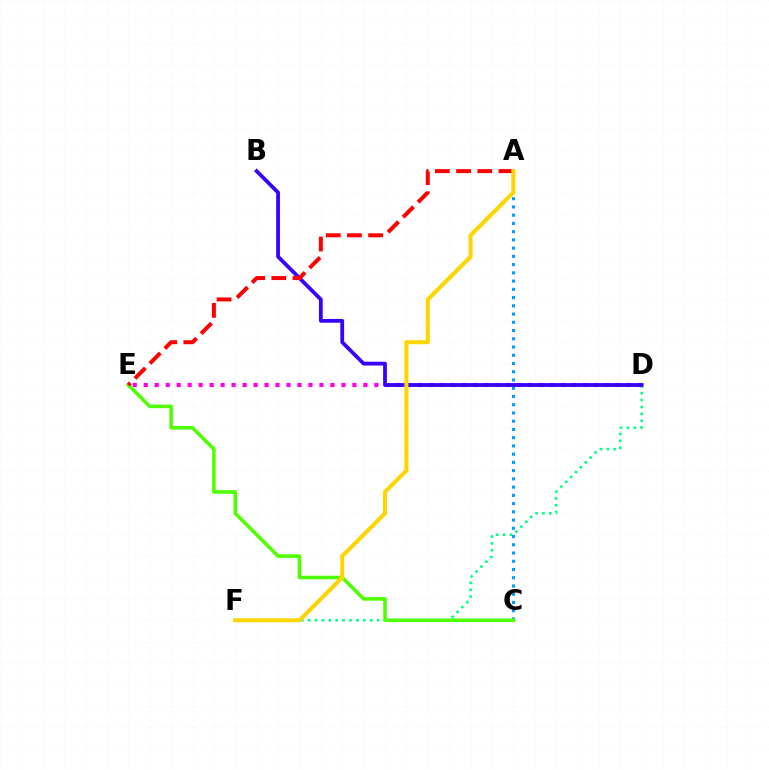{('D', 'E'): [{'color': '#ff00ed', 'line_style': 'dotted', 'thickness': 2.98}], ('D', 'F'): [{'color': '#00ff86', 'line_style': 'dotted', 'thickness': 1.88}], ('A', 'C'): [{'color': '#009eff', 'line_style': 'dotted', 'thickness': 2.24}], ('C', 'E'): [{'color': '#4fff00', 'line_style': 'solid', 'thickness': 2.56}], ('B', 'D'): [{'color': '#3700ff', 'line_style': 'solid', 'thickness': 2.72}], ('A', 'E'): [{'color': '#ff0000', 'line_style': 'dashed', 'thickness': 2.88}], ('A', 'F'): [{'color': '#ffd500', 'line_style': 'solid', 'thickness': 2.92}]}